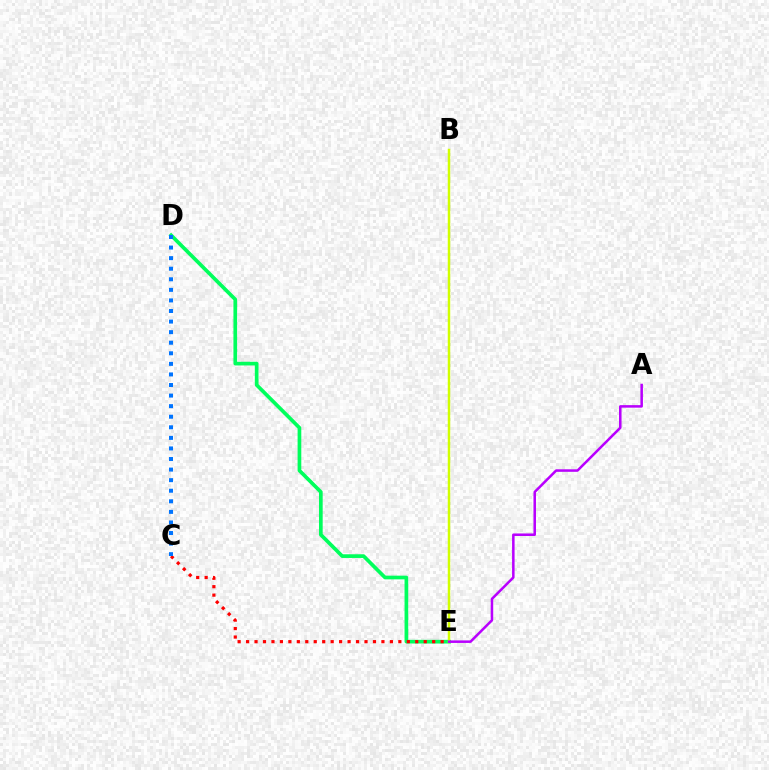{('D', 'E'): [{'color': '#00ff5c', 'line_style': 'solid', 'thickness': 2.66}], ('C', 'E'): [{'color': '#ff0000', 'line_style': 'dotted', 'thickness': 2.3}], ('B', 'E'): [{'color': '#d1ff00', 'line_style': 'solid', 'thickness': 1.79}], ('A', 'E'): [{'color': '#b900ff', 'line_style': 'solid', 'thickness': 1.82}], ('C', 'D'): [{'color': '#0074ff', 'line_style': 'dotted', 'thickness': 2.87}]}